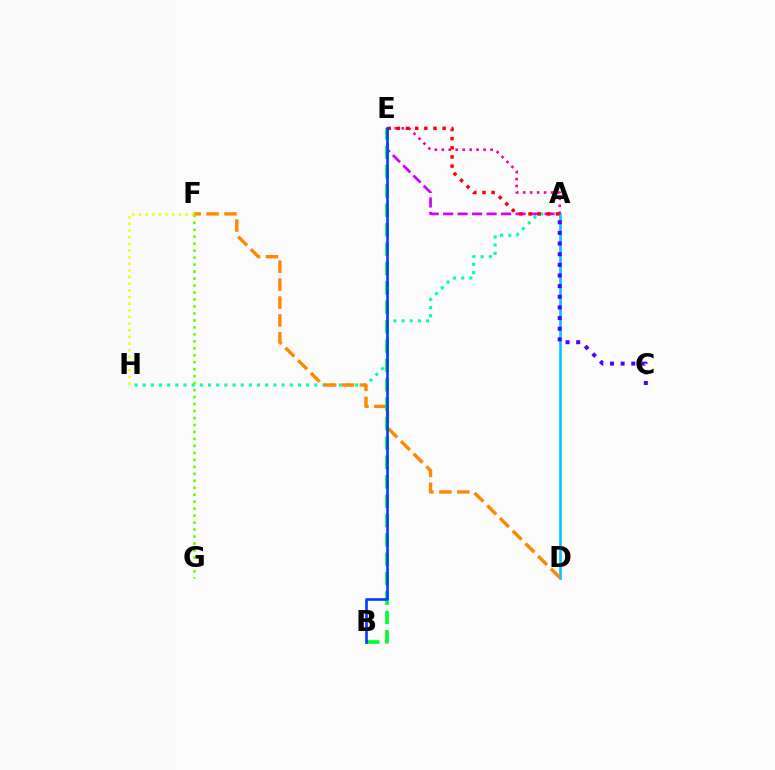{('A', 'H'): [{'color': '#00ffaf', 'line_style': 'dotted', 'thickness': 2.22}], ('A', 'D'): [{'color': '#00c7ff', 'line_style': 'solid', 'thickness': 1.89}], ('D', 'F'): [{'color': '#ff8800', 'line_style': 'dashed', 'thickness': 2.43}], ('A', 'E'): [{'color': '#d600ff', 'line_style': 'dashed', 'thickness': 1.97}, {'color': '#ff00a0', 'line_style': 'dotted', 'thickness': 1.9}, {'color': '#ff0000', 'line_style': 'dotted', 'thickness': 2.49}], ('A', 'C'): [{'color': '#4f00ff', 'line_style': 'dotted', 'thickness': 2.89}], ('B', 'E'): [{'color': '#00ff27', 'line_style': 'dashed', 'thickness': 2.63}, {'color': '#003fff', 'line_style': 'solid', 'thickness': 1.9}], ('F', 'H'): [{'color': '#eeff00', 'line_style': 'dotted', 'thickness': 1.81}], ('F', 'G'): [{'color': '#66ff00', 'line_style': 'dotted', 'thickness': 1.89}]}